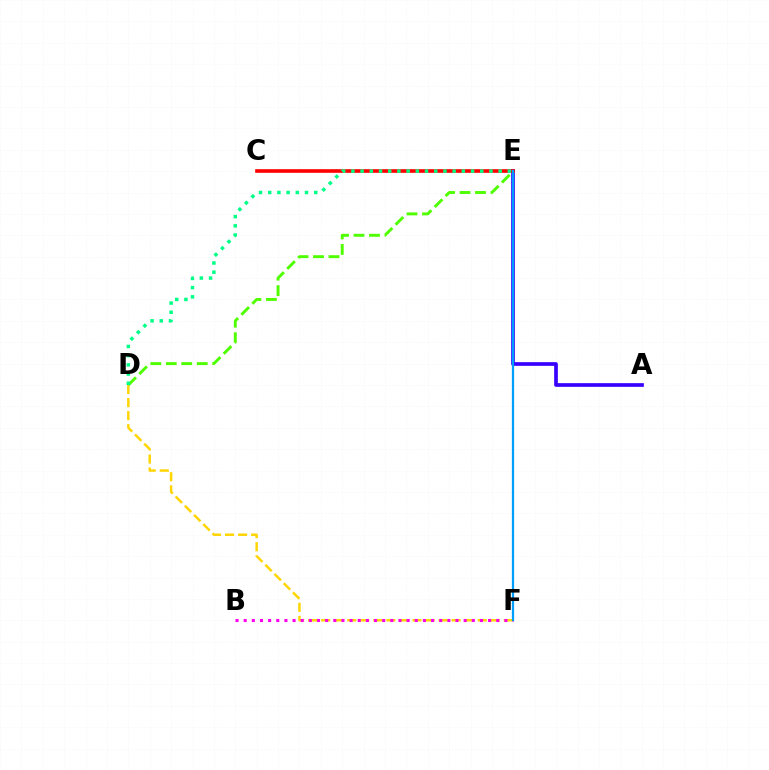{('D', 'F'): [{'color': '#ffd500', 'line_style': 'dashed', 'thickness': 1.77}], ('A', 'E'): [{'color': '#3700ff', 'line_style': 'solid', 'thickness': 2.65}], ('C', 'E'): [{'color': '#ff0000', 'line_style': 'solid', 'thickness': 2.61}], ('B', 'F'): [{'color': '#ff00ed', 'line_style': 'dotted', 'thickness': 2.21}], ('D', 'E'): [{'color': '#4fff00', 'line_style': 'dashed', 'thickness': 2.1}, {'color': '#00ff86', 'line_style': 'dotted', 'thickness': 2.5}], ('E', 'F'): [{'color': '#009eff', 'line_style': 'solid', 'thickness': 1.62}]}